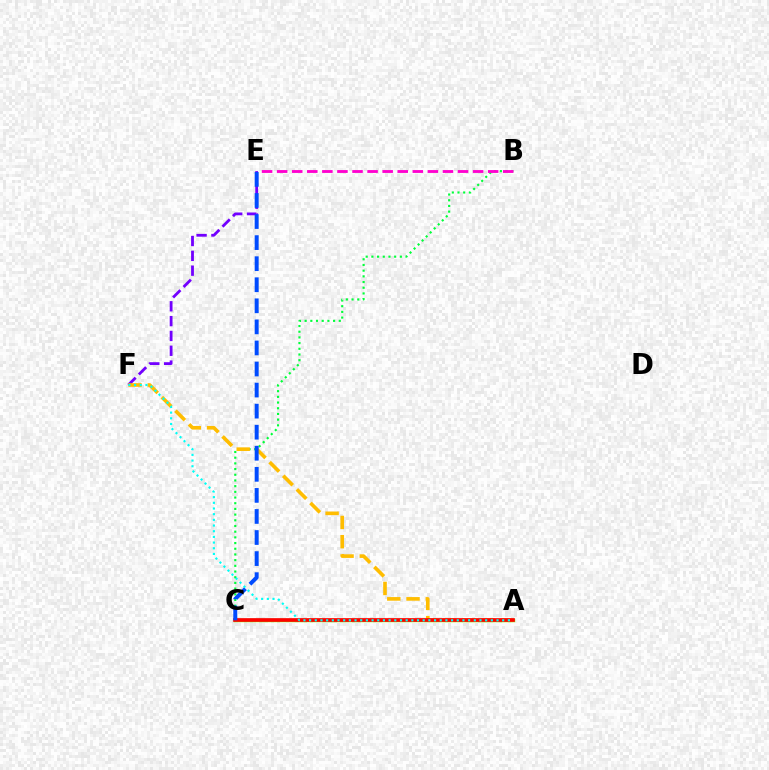{('B', 'C'): [{'color': '#00ff39', 'line_style': 'dotted', 'thickness': 1.55}], ('B', 'E'): [{'color': '#ff00cf', 'line_style': 'dashed', 'thickness': 2.05}], ('E', 'F'): [{'color': '#7200ff', 'line_style': 'dashed', 'thickness': 2.01}], ('A', 'F'): [{'color': '#ffbd00', 'line_style': 'dashed', 'thickness': 2.61}, {'color': '#00fff6', 'line_style': 'dotted', 'thickness': 1.54}], ('A', 'C'): [{'color': '#84ff00', 'line_style': 'solid', 'thickness': 2.45}, {'color': '#ff0000', 'line_style': 'solid', 'thickness': 2.65}], ('C', 'E'): [{'color': '#004bff', 'line_style': 'dashed', 'thickness': 2.86}]}